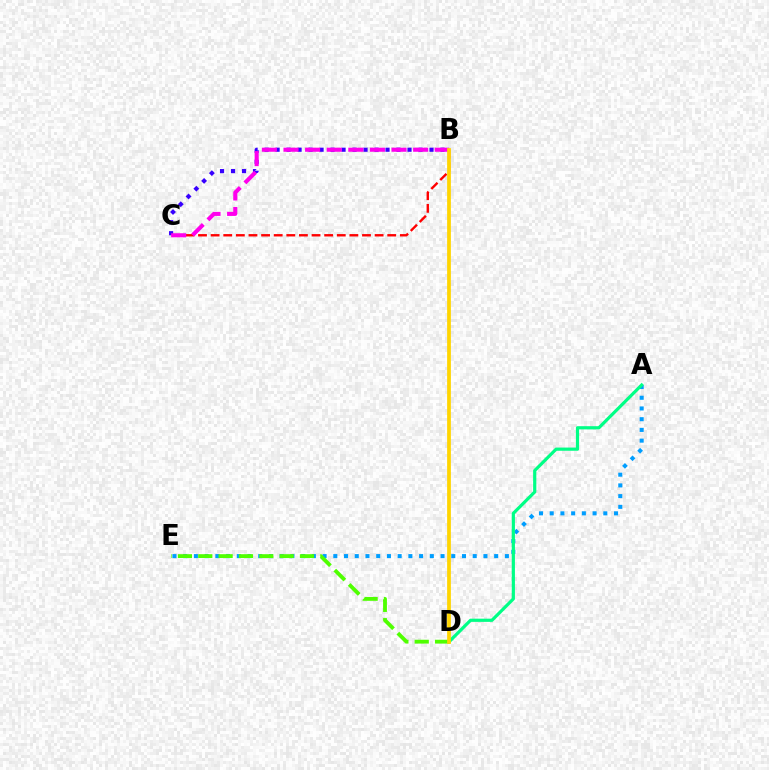{('A', 'E'): [{'color': '#009eff', 'line_style': 'dotted', 'thickness': 2.91}], ('D', 'E'): [{'color': '#4fff00', 'line_style': 'dashed', 'thickness': 2.76}], ('B', 'C'): [{'color': '#ff0000', 'line_style': 'dashed', 'thickness': 1.71}, {'color': '#3700ff', 'line_style': 'dotted', 'thickness': 2.99}, {'color': '#ff00ed', 'line_style': 'dashed', 'thickness': 2.94}], ('A', 'D'): [{'color': '#00ff86', 'line_style': 'solid', 'thickness': 2.3}], ('B', 'D'): [{'color': '#ffd500', 'line_style': 'solid', 'thickness': 2.7}]}